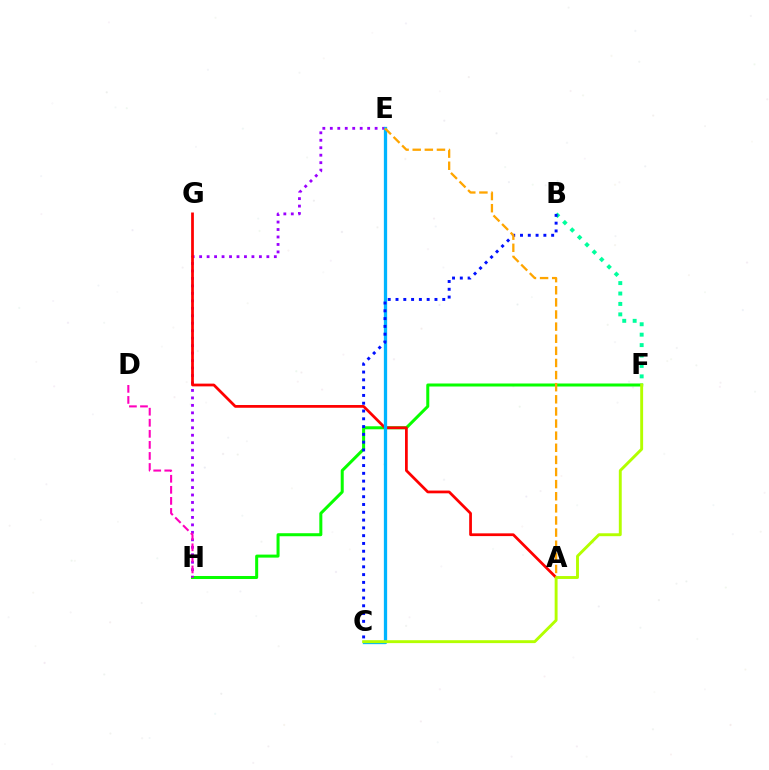{('F', 'H'): [{'color': '#08ff00', 'line_style': 'solid', 'thickness': 2.17}], ('E', 'H'): [{'color': '#9b00ff', 'line_style': 'dotted', 'thickness': 2.03}], ('B', 'F'): [{'color': '#00ff9d', 'line_style': 'dotted', 'thickness': 2.83}], ('A', 'G'): [{'color': '#ff0000', 'line_style': 'solid', 'thickness': 1.98}], ('C', 'E'): [{'color': '#00b5ff', 'line_style': 'solid', 'thickness': 2.36}], ('C', 'F'): [{'color': '#b3ff00', 'line_style': 'solid', 'thickness': 2.09}], ('B', 'C'): [{'color': '#0010ff', 'line_style': 'dotted', 'thickness': 2.12}], ('A', 'E'): [{'color': '#ffa500', 'line_style': 'dashed', 'thickness': 1.65}], ('D', 'H'): [{'color': '#ff00bd', 'line_style': 'dashed', 'thickness': 1.5}]}